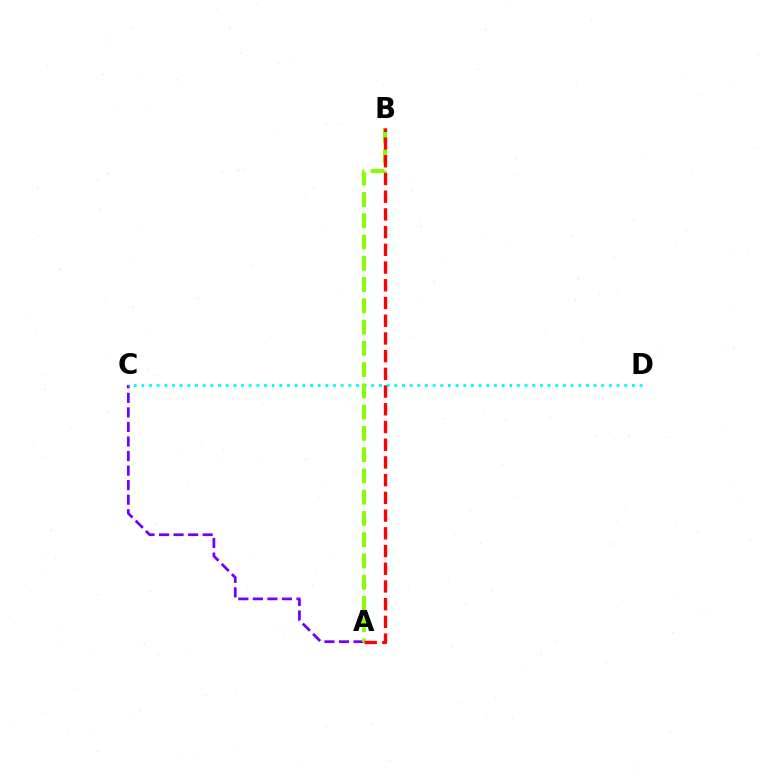{('A', 'C'): [{'color': '#7200ff', 'line_style': 'dashed', 'thickness': 1.98}], ('C', 'D'): [{'color': '#00fff6', 'line_style': 'dotted', 'thickness': 2.08}], ('A', 'B'): [{'color': '#84ff00', 'line_style': 'dashed', 'thickness': 2.89}, {'color': '#ff0000', 'line_style': 'dashed', 'thickness': 2.41}]}